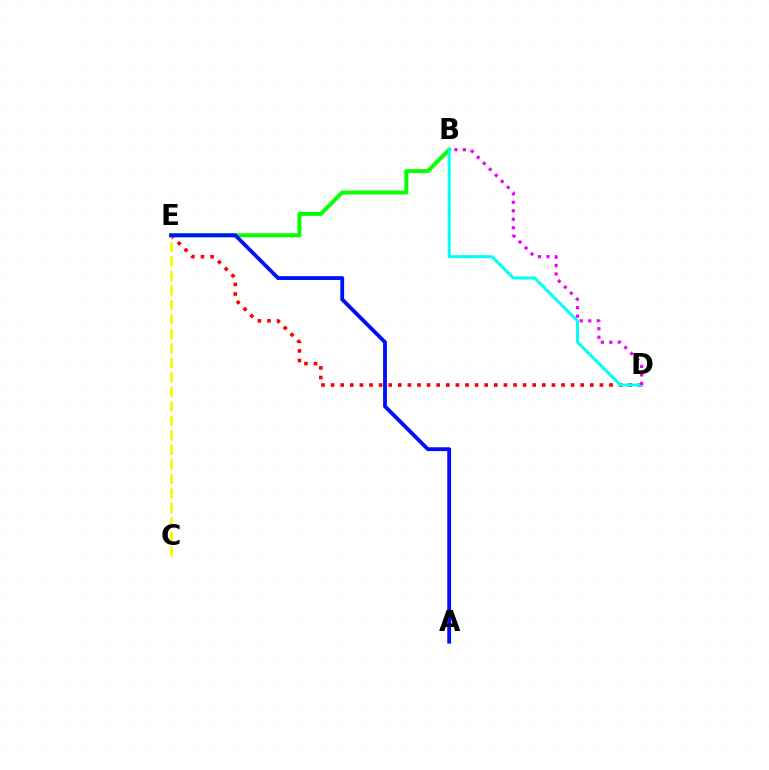{('B', 'E'): [{'color': '#08ff00', 'line_style': 'solid', 'thickness': 2.85}], ('D', 'E'): [{'color': '#ff0000', 'line_style': 'dotted', 'thickness': 2.61}], ('B', 'D'): [{'color': '#00fff6', 'line_style': 'solid', 'thickness': 2.14}, {'color': '#ee00ff', 'line_style': 'dotted', 'thickness': 2.31}], ('C', 'E'): [{'color': '#fcf500', 'line_style': 'dashed', 'thickness': 1.97}], ('A', 'E'): [{'color': '#0010ff', 'line_style': 'solid', 'thickness': 2.76}]}